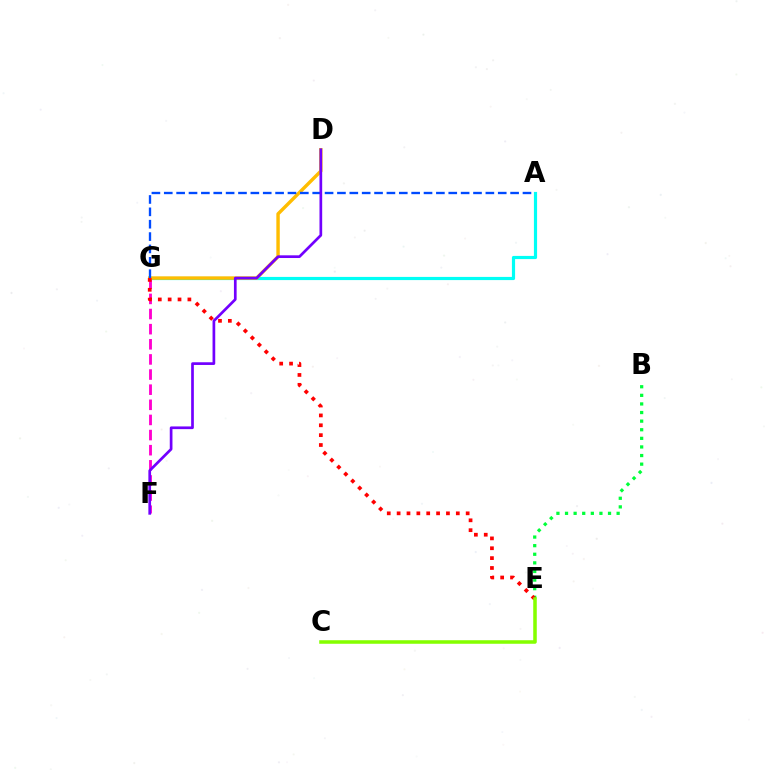{('A', 'G'): [{'color': '#00fff6', 'line_style': 'solid', 'thickness': 2.29}, {'color': '#004bff', 'line_style': 'dashed', 'thickness': 1.68}], ('B', 'E'): [{'color': '#00ff39', 'line_style': 'dotted', 'thickness': 2.34}], ('F', 'G'): [{'color': '#ff00cf', 'line_style': 'dashed', 'thickness': 2.06}], ('D', 'G'): [{'color': '#ffbd00', 'line_style': 'solid', 'thickness': 2.46}], ('E', 'G'): [{'color': '#ff0000', 'line_style': 'dotted', 'thickness': 2.68}], ('C', 'E'): [{'color': '#84ff00', 'line_style': 'solid', 'thickness': 2.55}], ('D', 'F'): [{'color': '#7200ff', 'line_style': 'solid', 'thickness': 1.94}]}